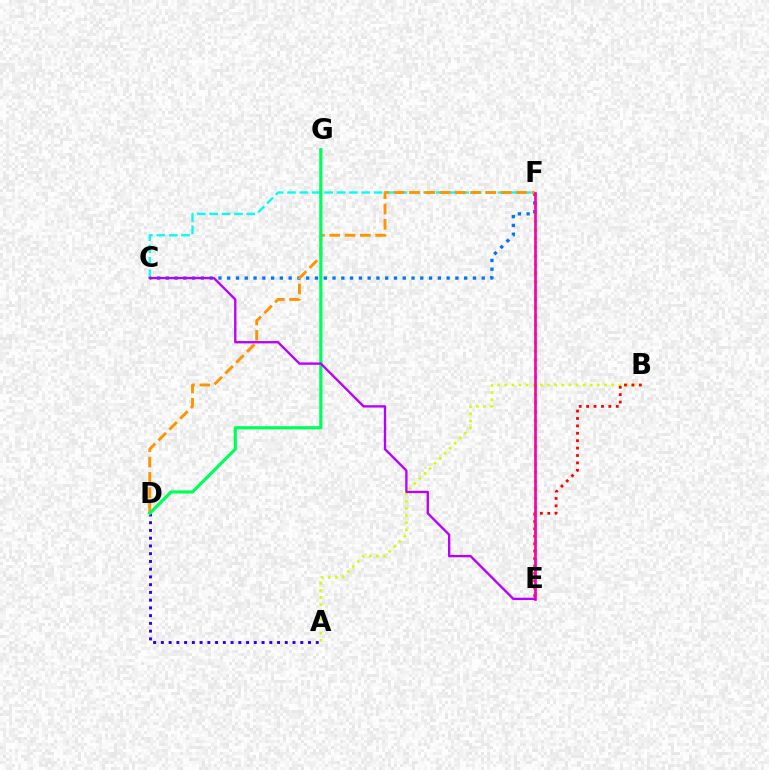{('A', 'D'): [{'color': '#2500ff', 'line_style': 'dotted', 'thickness': 2.1}], ('C', 'F'): [{'color': '#00fff6', 'line_style': 'dashed', 'thickness': 1.68}, {'color': '#0074ff', 'line_style': 'dotted', 'thickness': 2.38}], ('A', 'B'): [{'color': '#d1ff00', 'line_style': 'dotted', 'thickness': 1.94}], ('E', 'F'): [{'color': '#3dff00', 'line_style': 'dotted', 'thickness': 2.36}, {'color': '#ff00ac', 'line_style': 'solid', 'thickness': 1.94}], ('B', 'E'): [{'color': '#ff0000', 'line_style': 'dotted', 'thickness': 2.01}], ('D', 'F'): [{'color': '#ff9400', 'line_style': 'dashed', 'thickness': 2.08}], ('D', 'G'): [{'color': '#00ff5c', 'line_style': 'solid', 'thickness': 2.31}], ('C', 'E'): [{'color': '#b900ff', 'line_style': 'solid', 'thickness': 1.68}]}